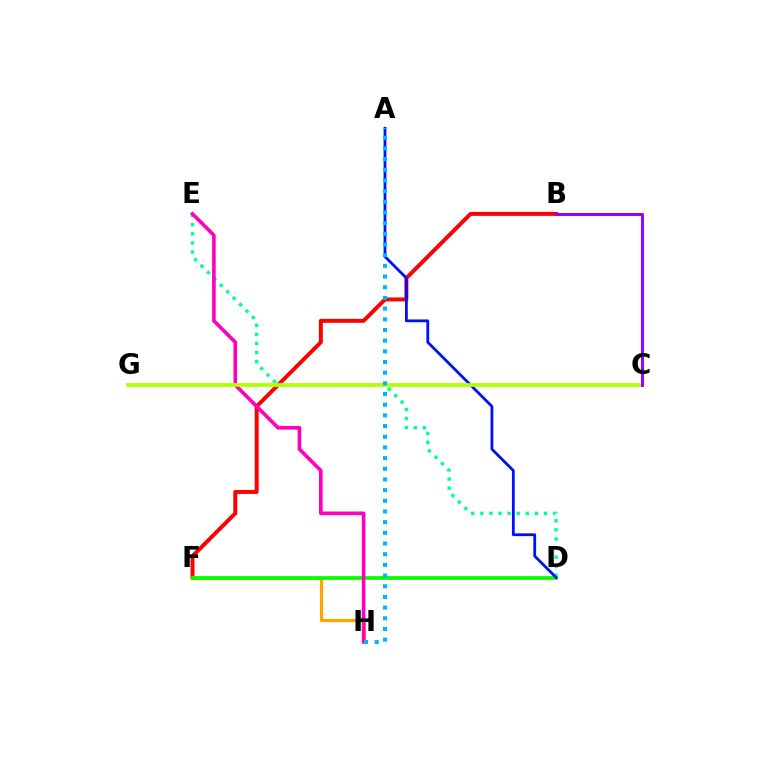{('F', 'H'): [{'color': '#ffa500', 'line_style': 'solid', 'thickness': 2.32}], ('B', 'F'): [{'color': '#ff0000', 'line_style': 'solid', 'thickness': 2.85}], ('D', 'E'): [{'color': '#00ff9d', 'line_style': 'dotted', 'thickness': 2.47}], ('D', 'F'): [{'color': '#08ff00', 'line_style': 'solid', 'thickness': 2.7}], ('A', 'D'): [{'color': '#0010ff', 'line_style': 'solid', 'thickness': 2.01}], ('E', 'H'): [{'color': '#ff00bd', 'line_style': 'solid', 'thickness': 2.62}], ('C', 'G'): [{'color': '#b3ff00', 'line_style': 'solid', 'thickness': 2.71}], ('A', 'H'): [{'color': '#00b5ff', 'line_style': 'dotted', 'thickness': 2.9}], ('B', 'C'): [{'color': '#9b00ff', 'line_style': 'solid', 'thickness': 2.15}]}